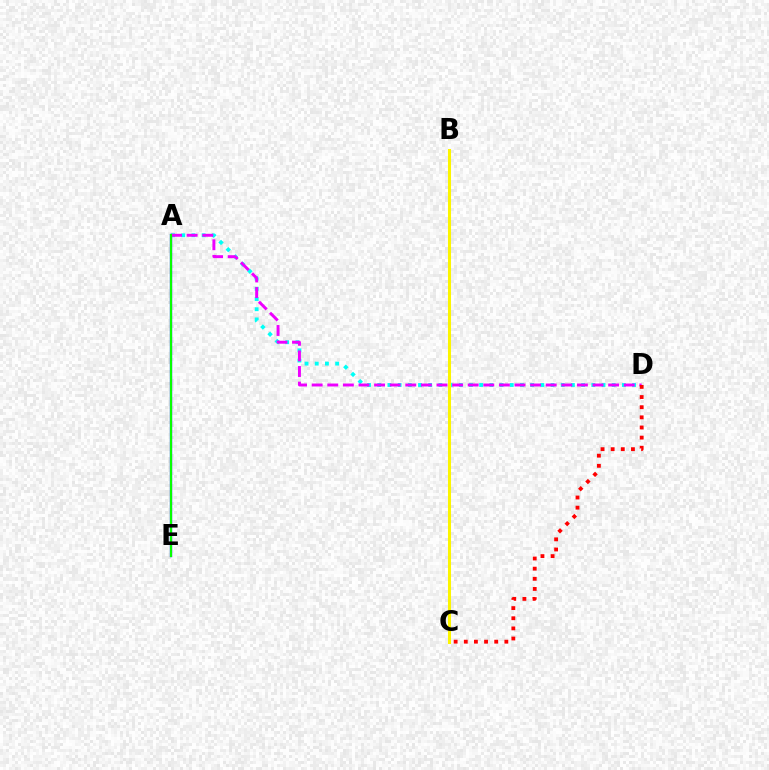{('A', 'D'): [{'color': '#00fff6', 'line_style': 'dotted', 'thickness': 2.77}, {'color': '#ee00ff', 'line_style': 'dashed', 'thickness': 2.12}], ('B', 'C'): [{'color': '#fcf500', 'line_style': 'solid', 'thickness': 2.19}], ('A', 'E'): [{'color': '#0010ff', 'line_style': 'solid', 'thickness': 1.65}, {'color': '#08ff00', 'line_style': 'solid', 'thickness': 1.54}], ('C', 'D'): [{'color': '#ff0000', 'line_style': 'dotted', 'thickness': 2.75}]}